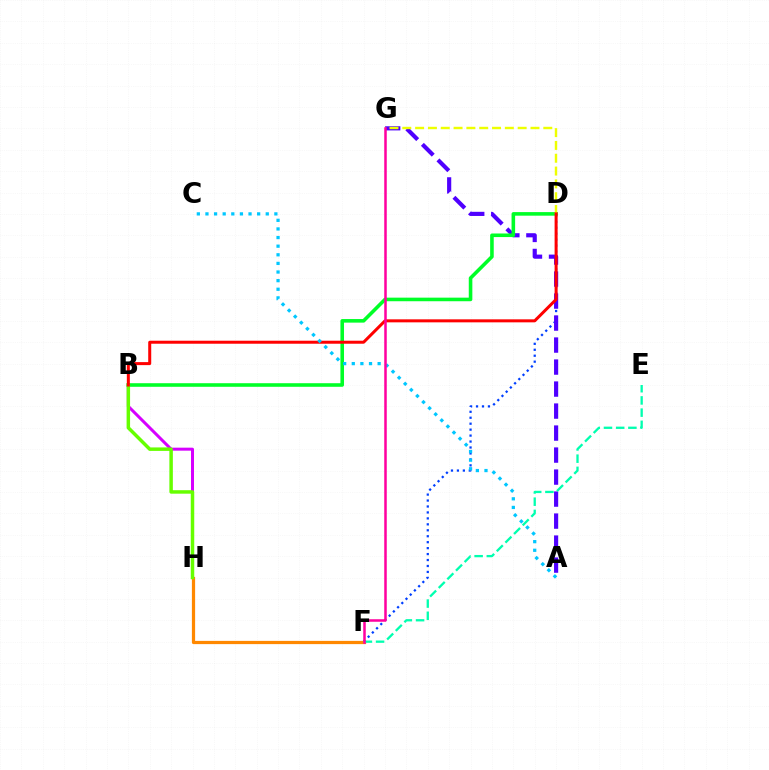{('D', 'F'): [{'color': '#003fff', 'line_style': 'dotted', 'thickness': 1.62}], ('F', 'H'): [{'color': '#ff8800', 'line_style': 'solid', 'thickness': 2.32}], ('A', 'G'): [{'color': '#4f00ff', 'line_style': 'dashed', 'thickness': 2.99}], ('B', 'D'): [{'color': '#00ff27', 'line_style': 'solid', 'thickness': 2.58}, {'color': '#ff0000', 'line_style': 'solid', 'thickness': 2.17}], ('B', 'H'): [{'color': '#d600ff', 'line_style': 'solid', 'thickness': 2.16}, {'color': '#66ff00', 'line_style': 'solid', 'thickness': 2.51}], ('D', 'G'): [{'color': '#eeff00', 'line_style': 'dashed', 'thickness': 1.74}], ('E', 'F'): [{'color': '#00ffaf', 'line_style': 'dashed', 'thickness': 1.66}], ('A', 'C'): [{'color': '#00c7ff', 'line_style': 'dotted', 'thickness': 2.34}], ('F', 'G'): [{'color': '#ff00a0', 'line_style': 'solid', 'thickness': 1.82}]}